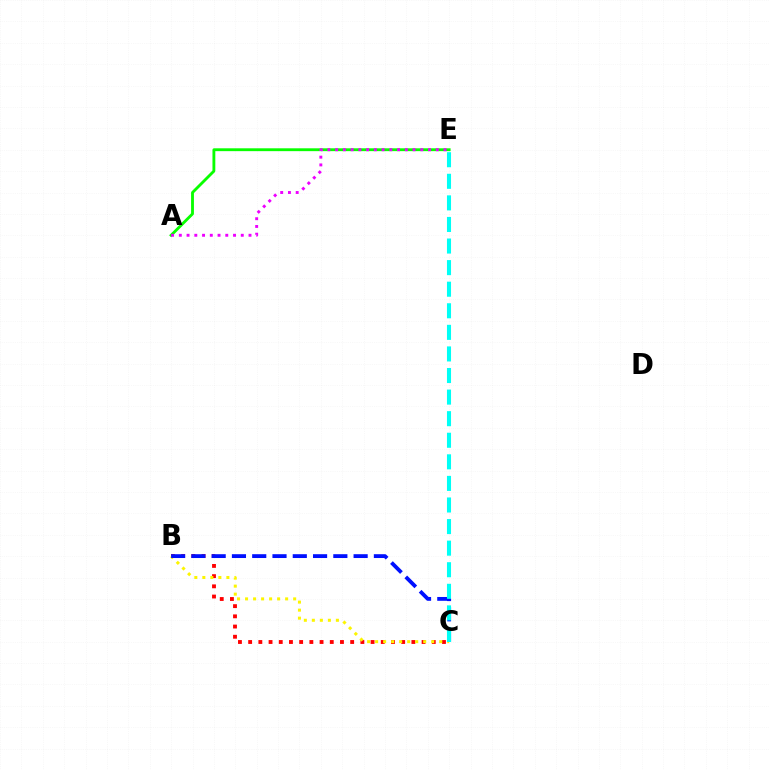{('B', 'C'): [{'color': '#ff0000', 'line_style': 'dotted', 'thickness': 2.77}, {'color': '#fcf500', 'line_style': 'dotted', 'thickness': 2.18}, {'color': '#0010ff', 'line_style': 'dashed', 'thickness': 2.75}], ('A', 'E'): [{'color': '#08ff00', 'line_style': 'solid', 'thickness': 2.05}, {'color': '#ee00ff', 'line_style': 'dotted', 'thickness': 2.1}], ('C', 'E'): [{'color': '#00fff6', 'line_style': 'dashed', 'thickness': 2.93}]}